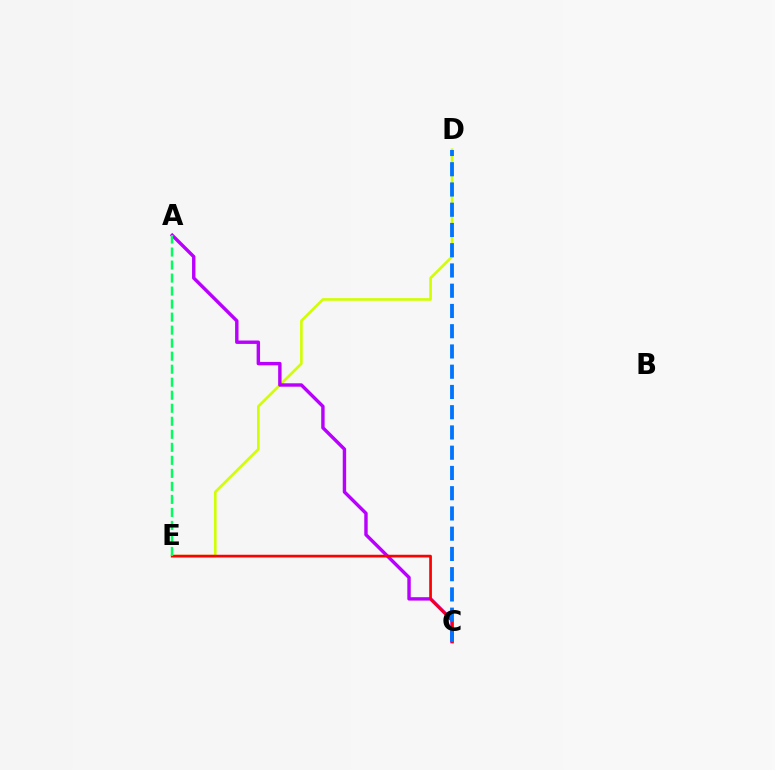{('D', 'E'): [{'color': '#d1ff00', 'line_style': 'solid', 'thickness': 1.89}], ('A', 'C'): [{'color': '#b900ff', 'line_style': 'solid', 'thickness': 2.45}], ('C', 'E'): [{'color': '#ff0000', 'line_style': 'solid', 'thickness': 1.95}], ('A', 'E'): [{'color': '#00ff5c', 'line_style': 'dashed', 'thickness': 1.77}], ('C', 'D'): [{'color': '#0074ff', 'line_style': 'dashed', 'thickness': 2.75}]}